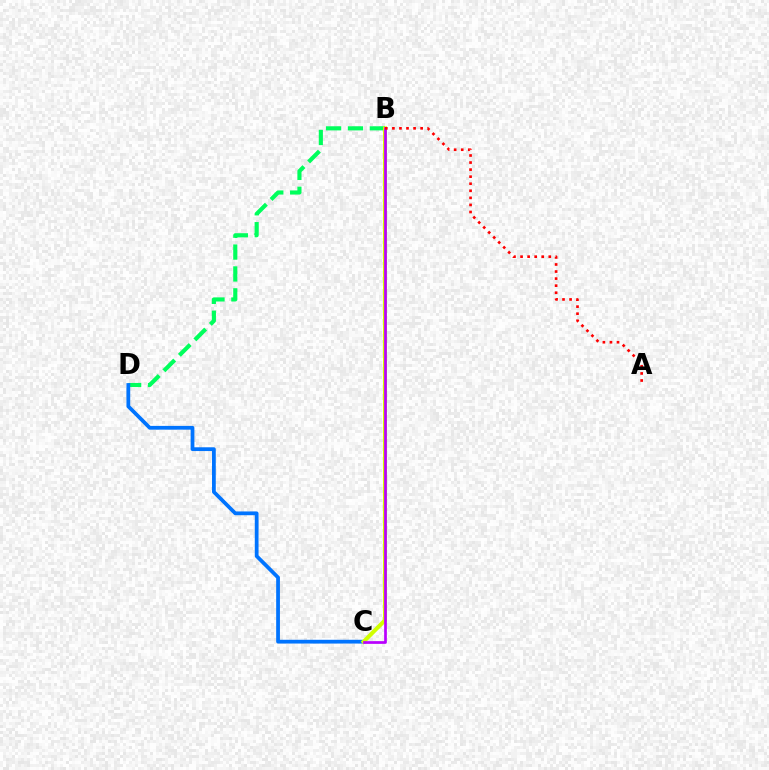{('B', 'D'): [{'color': '#00ff5c', 'line_style': 'dashed', 'thickness': 2.97}], ('C', 'D'): [{'color': '#0074ff', 'line_style': 'solid', 'thickness': 2.71}], ('B', 'C'): [{'color': '#d1ff00', 'line_style': 'solid', 'thickness': 2.88}, {'color': '#b900ff', 'line_style': 'solid', 'thickness': 1.95}], ('A', 'B'): [{'color': '#ff0000', 'line_style': 'dotted', 'thickness': 1.92}]}